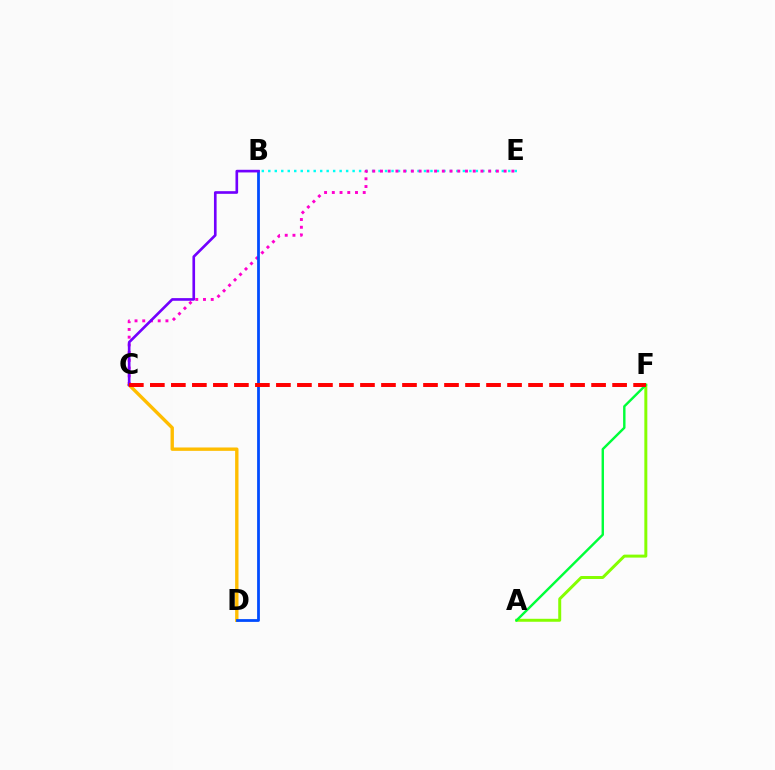{('B', 'E'): [{'color': '#00fff6', 'line_style': 'dotted', 'thickness': 1.76}], ('C', 'E'): [{'color': '#ff00cf', 'line_style': 'dotted', 'thickness': 2.1}], ('A', 'F'): [{'color': '#84ff00', 'line_style': 'solid', 'thickness': 2.14}, {'color': '#00ff39', 'line_style': 'solid', 'thickness': 1.74}], ('C', 'D'): [{'color': '#ffbd00', 'line_style': 'solid', 'thickness': 2.43}], ('B', 'D'): [{'color': '#004bff', 'line_style': 'solid', 'thickness': 2.0}], ('B', 'C'): [{'color': '#7200ff', 'line_style': 'solid', 'thickness': 1.91}], ('C', 'F'): [{'color': '#ff0000', 'line_style': 'dashed', 'thickness': 2.85}]}